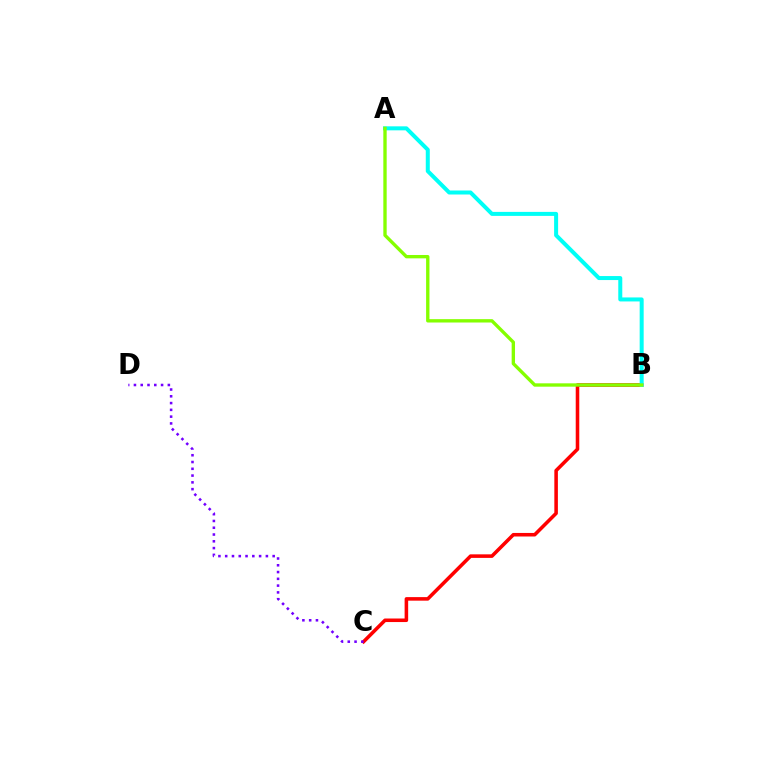{('B', 'C'): [{'color': '#ff0000', 'line_style': 'solid', 'thickness': 2.56}], ('A', 'B'): [{'color': '#00fff6', 'line_style': 'solid', 'thickness': 2.88}, {'color': '#84ff00', 'line_style': 'solid', 'thickness': 2.42}], ('C', 'D'): [{'color': '#7200ff', 'line_style': 'dotted', 'thickness': 1.84}]}